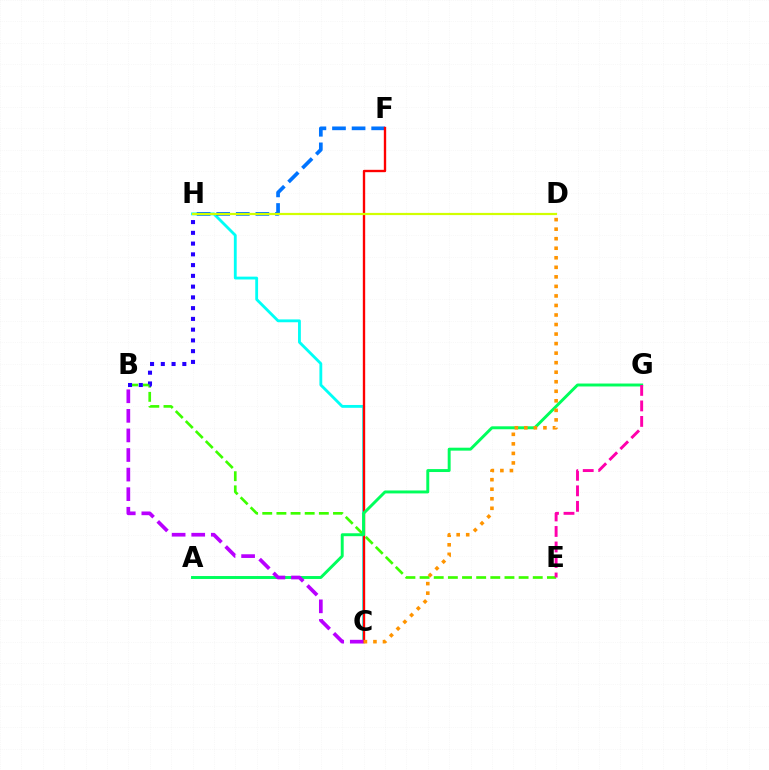{('B', 'E'): [{'color': '#3dff00', 'line_style': 'dashed', 'thickness': 1.92}], ('C', 'H'): [{'color': '#00fff6', 'line_style': 'solid', 'thickness': 2.04}], ('F', 'H'): [{'color': '#0074ff', 'line_style': 'dashed', 'thickness': 2.66}], ('C', 'F'): [{'color': '#ff0000', 'line_style': 'solid', 'thickness': 1.7}], ('D', 'H'): [{'color': '#d1ff00', 'line_style': 'solid', 'thickness': 1.59}], ('B', 'H'): [{'color': '#2500ff', 'line_style': 'dotted', 'thickness': 2.92}], ('A', 'G'): [{'color': '#00ff5c', 'line_style': 'solid', 'thickness': 2.11}], ('B', 'C'): [{'color': '#b900ff', 'line_style': 'dashed', 'thickness': 2.66}], ('E', 'G'): [{'color': '#ff00ac', 'line_style': 'dashed', 'thickness': 2.11}], ('C', 'D'): [{'color': '#ff9400', 'line_style': 'dotted', 'thickness': 2.59}]}